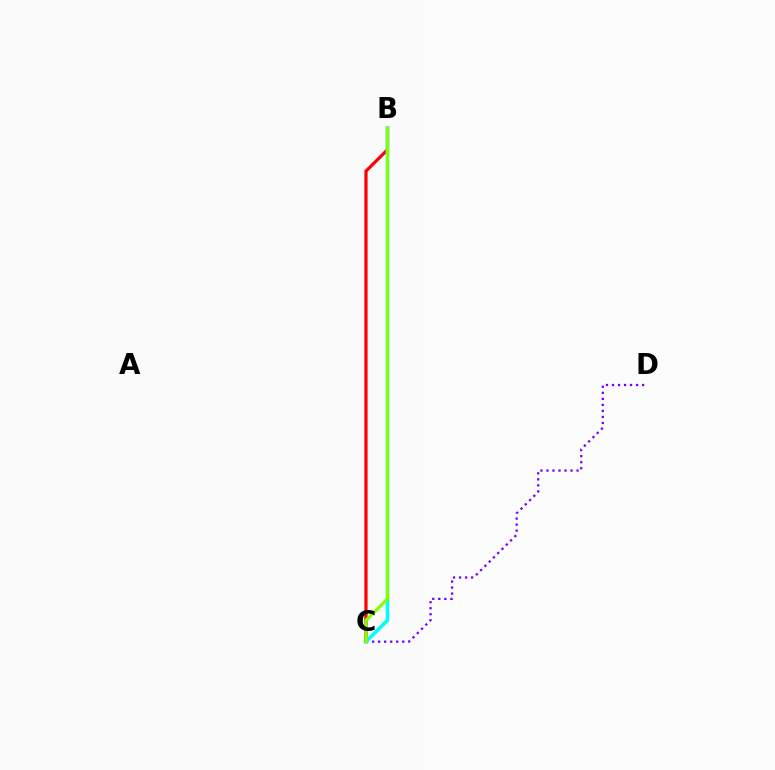{('B', 'C'): [{'color': '#ff0000', 'line_style': 'solid', 'thickness': 2.32}, {'color': '#00fff6', 'line_style': 'solid', 'thickness': 2.57}, {'color': '#84ff00', 'line_style': 'solid', 'thickness': 2.27}], ('C', 'D'): [{'color': '#7200ff', 'line_style': 'dotted', 'thickness': 1.64}]}